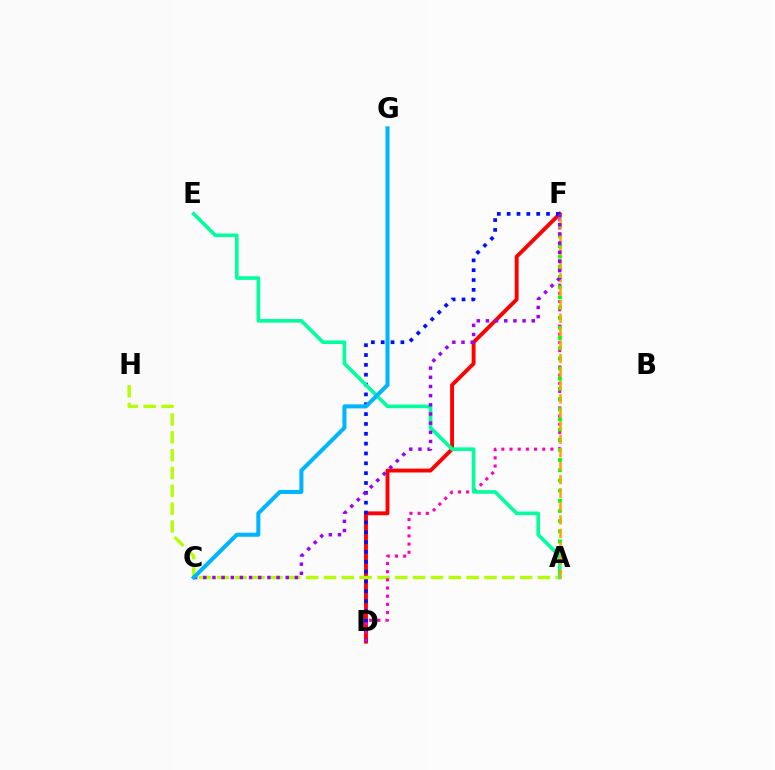{('D', 'F'): [{'color': '#ff0000', 'line_style': 'solid', 'thickness': 2.79}, {'color': '#0010ff', 'line_style': 'dotted', 'thickness': 2.67}, {'color': '#ff00bd', 'line_style': 'dotted', 'thickness': 2.22}], ('A', 'H'): [{'color': '#b3ff00', 'line_style': 'dashed', 'thickness': 2.42}], ('A', 'E'): [{'color': '#00ff9d', 'line_style': 'solid', 'thickness': 2.6}], ('A', 'F'): [{'color': '#08ff00', 'line_style': 'dotted', 'thickness': 2.76}, {'color': '#ffa500', 'line_style': 'dashed', 'thickness': 1.83}], ('C', 'F'): [{'color': '#9b00ff', 'line_style': 'dotted', 'thickness': 2.49}], ('C', 'G'): [{'color': '#00b5ff', 'line_style': 'solid', 'thickness': 2.9}]}